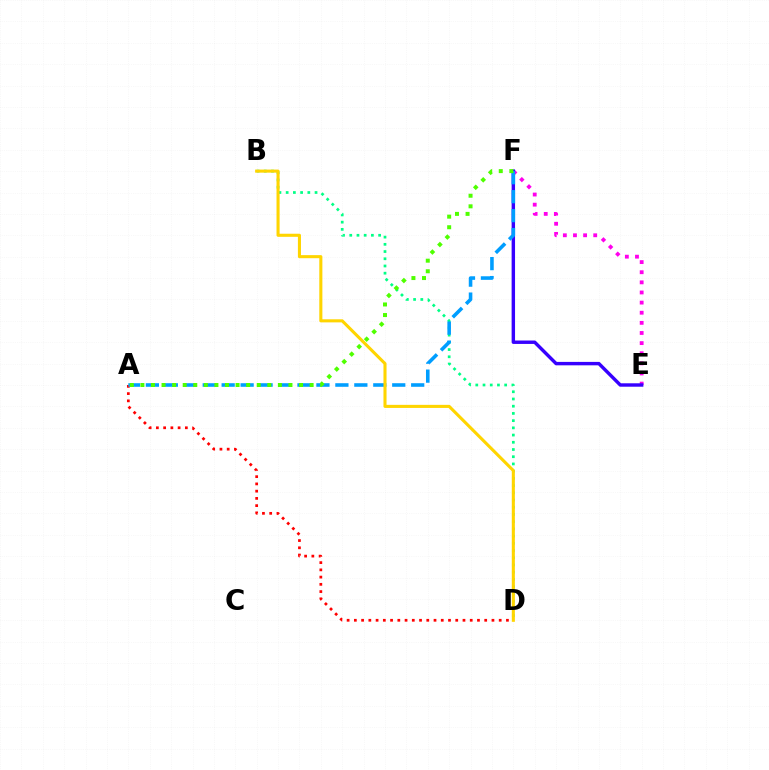{('E', 'F'): [{'color': '#ff00ed', 'line_style': 'dotted', 'thickness': 2.75}, {'color': '#3700ff', 'line_style': 'solid', 'thickness': 2.46}], ('B', 'D'): [{'color': '#00ff86', 'line_style': 'dotted', 'thickness': 1.96}, {'color': '#ffd500', 'line_style': 'solid', 'thickness': 2.22}], ('A', 'D'): [{'color': '#ff0000', 'line_style': 'dotted', 'thickness': 1.97}], ('A', 'F'): [{'color': '#009eff', 'line_style': 'dashed', 'thickness': 2.57}, {'color': '#4fff00', 'line_style': 'dotted', 'thickness': 2.87}]}